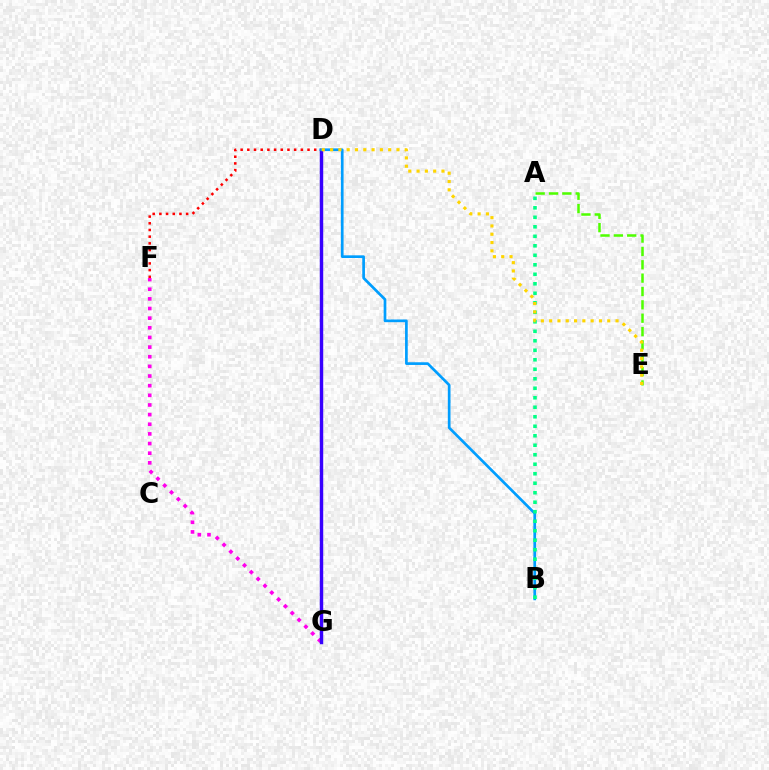{('F', 'G'): [{'color': '#ff00ed', 'line_style': 'dotted', 'thickness': 2.62}], ('D', 'G'): [{'color': '#3700ff', 'line_style': 'solid', 'thickness': 2.47}], ('B', 'D'): [{'color': '#009eff', 'line_style': 'solid', 'thickness': 1.94}], ('D', 'F'): [{'color': '#ff0000', 'line_style': 'dotted', 'thickness': 1.82}], ('A', 'B'): [{'color': '#00ff86', 'line_style': 'dotted', 'thickness': 2.58}], ('A', 'E'): [{'color': '#4fff00', 'line_style': 'dashed', 'thickness': 1.81}], ('D', 'E'): [{'color': '#ffd500', 'line_style': 'dotted', 'thickness': 2.25}]}